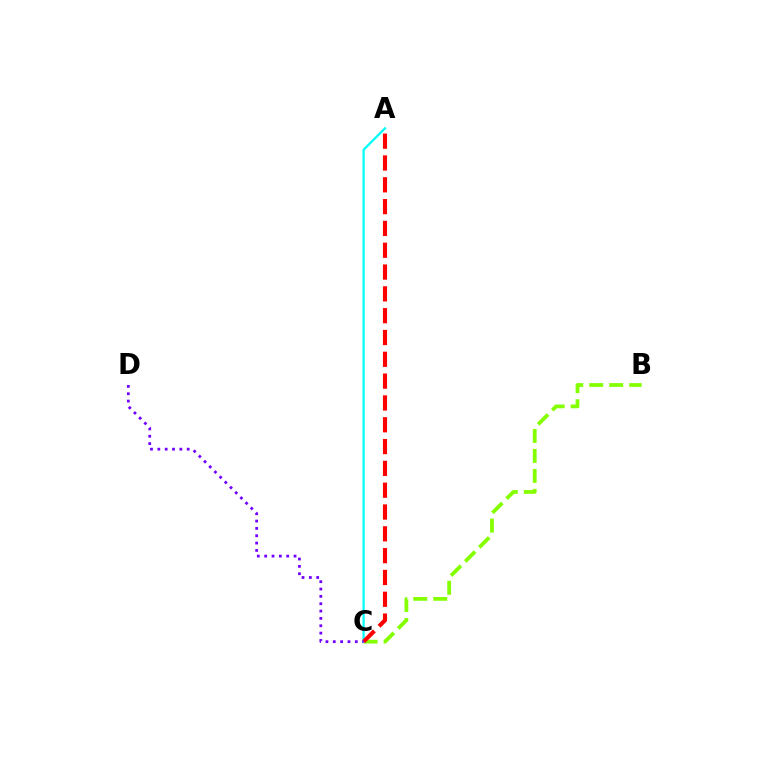{('B', 'C'): [{'color': '#84ff00', 'line_style': 'dashed', 'thickness': 2.71}], ('A', 'C'): [{'color': '#00fff6', 'line_style': 'solid', 'thickness': 1.63}, {'color': '#ff0000', 'line_style': 'dashed', 'thickness': 2.96}], ('C', 'D'): [{'color': '#7200ff', 'line_style': 'dotted', 'thickness': 1.99}]}